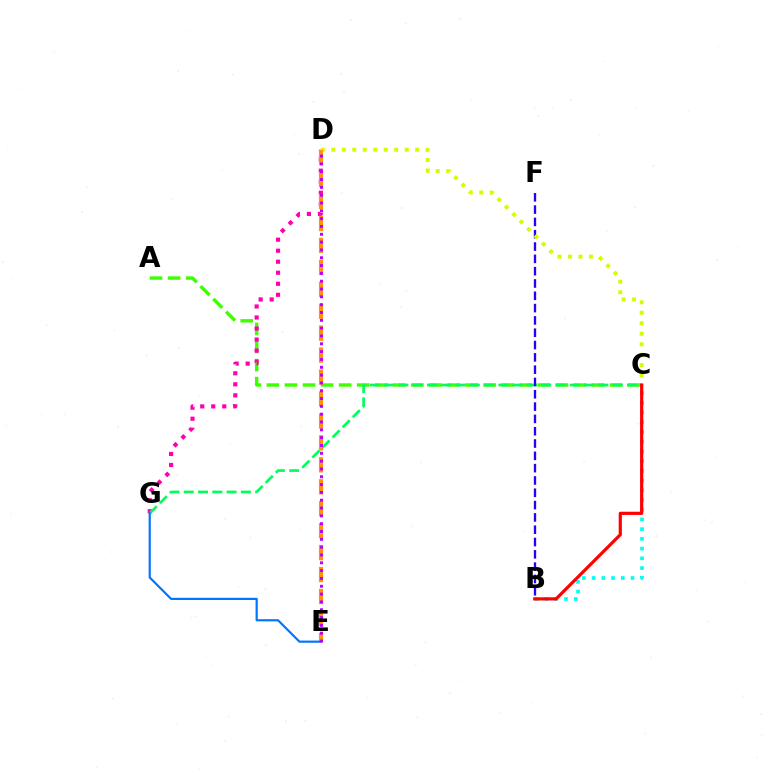{('B', 'C'): [{'color': '#00fff6', 'line_style': 'dotted', 'thickness': 2.64}, {'color': '#ff0000', 'line_style': 'solid', 'thickness': 2.29}], ('A', 'C'): [{'color': '#3dff00', 'line_style': 'dashed', 'thickness': 2.45}], ('D', 'G'): [{'color': '#ff00ac', 'line_style': 'dotted', 'thickness': 3.0}], ('C', 'G'): [{'color': '#00ff5c', 'line_style': 'dashed', 'thickness': 1.94}], ('B', 'F'): [{'color': '#2500ff', 'line_style': 'dashed', 'thickness': 1.67}], ('C', 'D'): [{'color': '#d1ff00', 'line_style': 'dotted', 'thickness': 2.85}], ('D', 'E'): [{'color': '#ff9400', 'line_style': 'dashed', 'thickness': 2.98}, {'color': '#b900ff', 'line_style': 'dotted', 'thickness': 2.13}], ('E', 'G'): [{'color': '#0074ff', 'line_style': 'solid', 'thickness': 1.56}]}